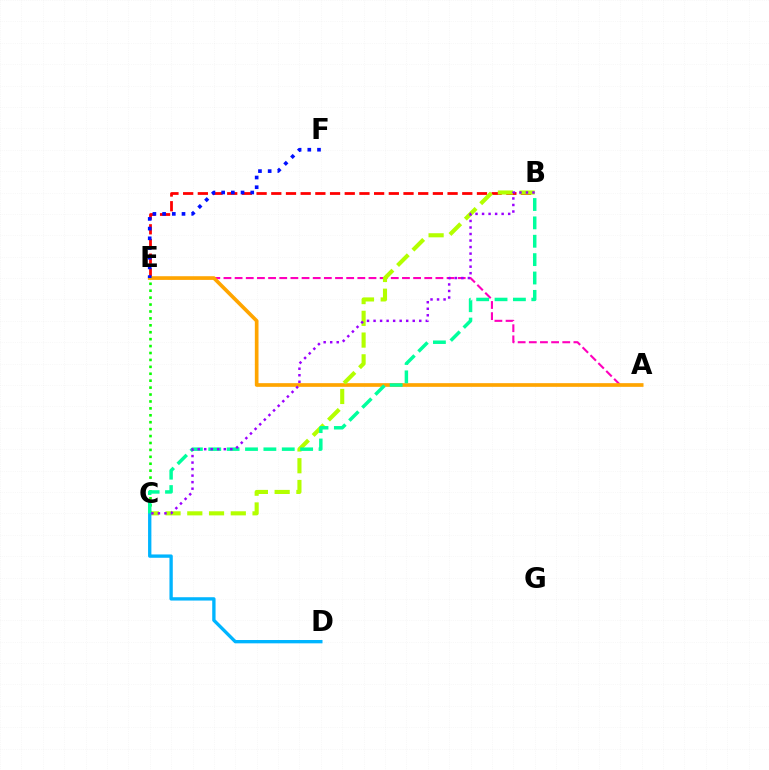{('B', 'E'): [{'color': '#ff0000', 'line_style': 'dashed', 'thickness': 2.0}], ('A', 'E'): [{'color': '#ff00bd', 'line_style': 'dashed', 'thickness': 1.52}, {'color': '#ffa500', 'line_style': 'solid', 'thickness': 2.65}], ('C', 'E'): [{'color': '#08ff00', 'line_style': 'dotted', 'thickness': 1.88}], ('B', 'C'): [{'color': '#b3ff00', 'line_style': 'dashed', 'thickness': 2.95}, {'color': '#00ff9d', 'line_style': 'dashed', 'thickness': 2.5}, {'color': '#9b00ff', 'line_style': 'dotted', 'thickness': 1.77}], ('C', 'D'): [{'color': '#00b5ff', 'line_style': 'solid', 'thickness': 2.4}], ('E', 'F'): [{'color': '#0010ff', 'line_style': 'dotted', 'thickness': 2.64}]}